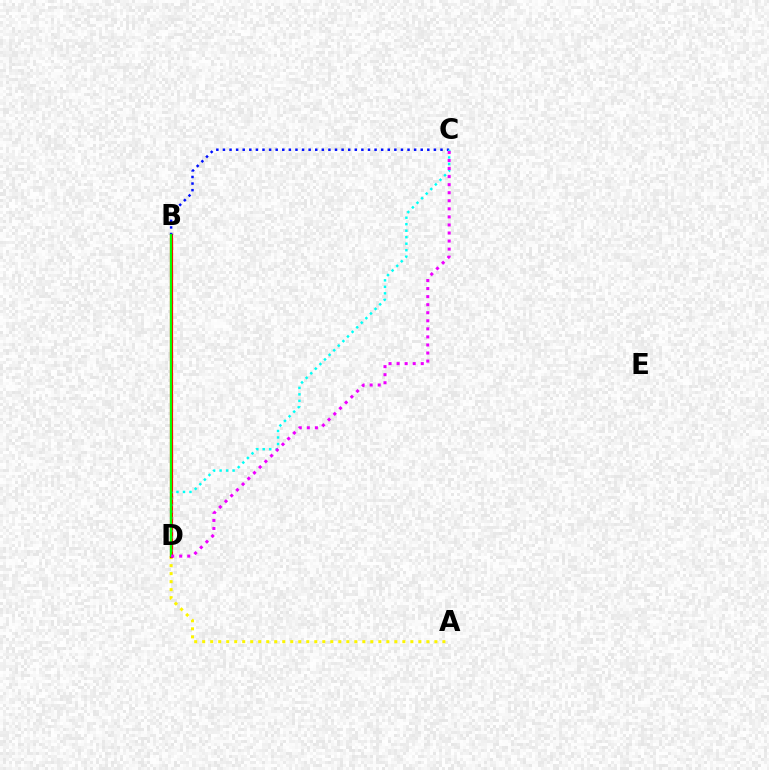{('A', 'D'): [{'color': '#fcf500', 'line_style': 'dotted', 'thickness': 2.18}], ('B', 'D'): [{'color': '#ff0000', 'line_style': 'solid', 'thickness': 2.32}, {'color': '#08ff00', 'line_style': 'solid', 'thickness': 1.6}], ('B', 'C'): [{'color': '#0010ff', 'line_style': 'dotted', 'thickness': 1.79}], ('C', 'D'): [{'color': '#00fff6', 'line_style': 'dotted', 'thickness': 1.77}, {'color': '#ee00ff', 'line_style': 'dotted', 'thickness': 2.19}]}